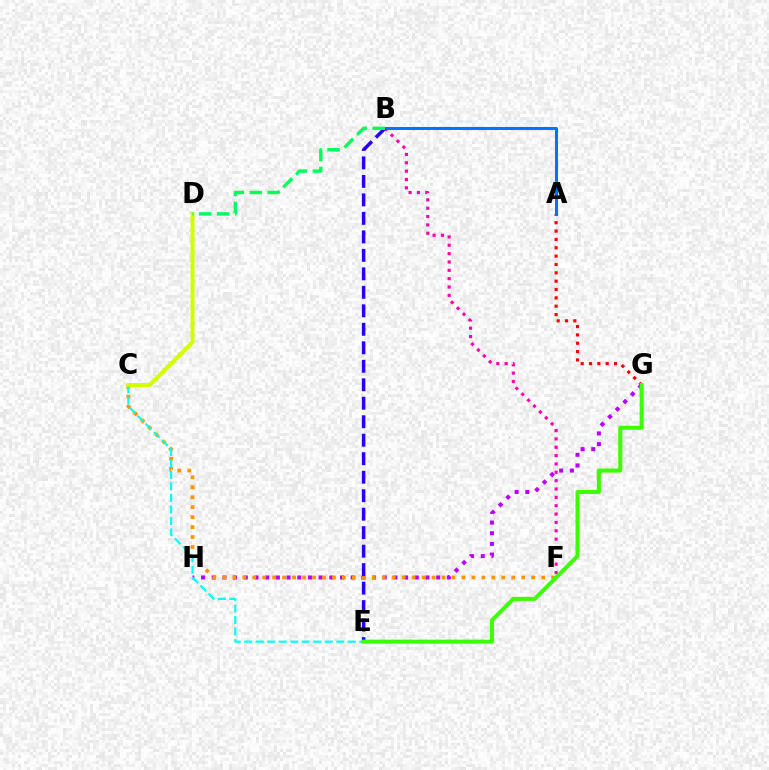{('B', 'F'): [{'color': '#ff00ac', 'line_style': 'dotted', 'thickness': 2.27}], ('A', 'G'): [{'color': '#ff0000', 'line_style': 'dotted', 'thickness': 2.27}], ('A', 'B'): [{'color': '#0074ff', 'line_style': 'solid', 'thickness': 2.17}], ('G', 'H'): [{'color': '#b900ff', 'line_style': 'dotted', 'thickness': 2.9}], ('C', 'F'): [{'color': '#ff9400', 'line_style': 'dotted', 'thickness': 2.71}], ('C', 'E'): [{'color': '#00fff6', 'line_style': 'dashed', 'thickness': 1.56}], ('B', 'E'): [{'color': '#2500ff', 'line_style': 'dashed', 'thickness': 2.51}], ('C', 'D'): [{'color': '#d1ff00', 'line_style': 'solid', 'thickness': 2.87}], ('E', 'G'): [{'color': '#3dff00', 'line_style': 'solid', 'thickness': 2.92}], ('B', 'D'): [{'color': '#00ff5c', 'line_style': 'dashed', 'thickness': 2.45}]}